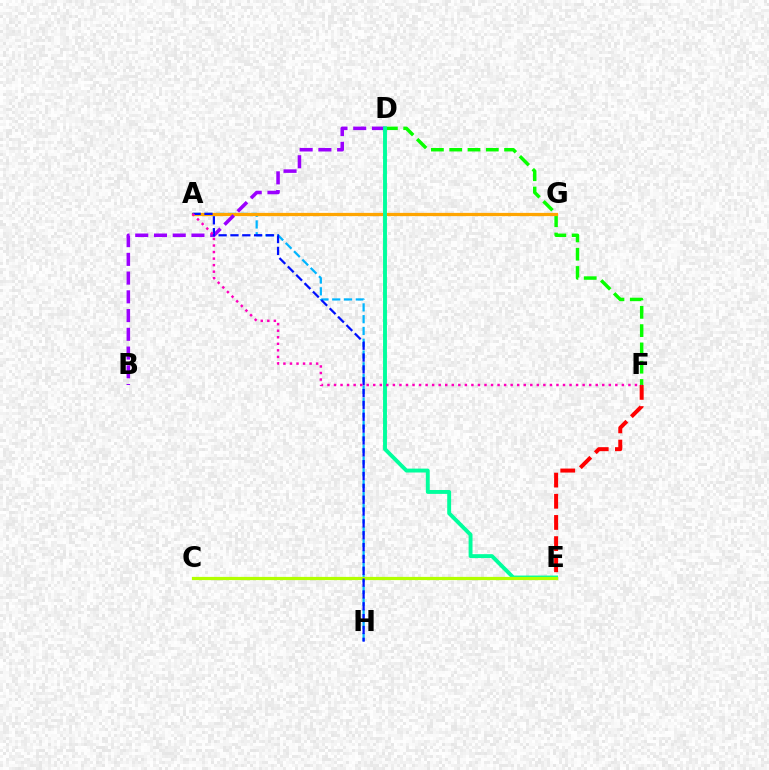{('A', 'H'): [{'color': '#00b5ff', 'line_style': 'dashed', 'thickness': 1.6}, {'color': '#0010ff', 'line_style': 'dashed', 'thickness': 1.61}], ('D', 'F'): [{'color': '#08ff00', 'line_style': 'dashed', 'thickness': 2.49}], ('A', 'G'): [{'color': '#ffa500', 'line_style': 'solid', 'thickness': 2.33}], ('B', 'D'): [{'color': '#9b00ff', 'line_style': 'dashed', 'thickness': 2.55}], ('D', 'E'): [{'color': '#00ff9d', 'line_style': 'solid', 'thickness': 2.81}], ('C', 'E'): [{'color': '#b3ff00', 'line_style': 'solid', 'thickness': 2.32}], ('E', 'F'): [{'color': '#ff0000', 'line_style': 'dashed', 'thickness': 2.88}], ('A', 'F'): [{'color': '#ff00bd', 'line_style': 'dotted', 'thickness': 1.78}]}